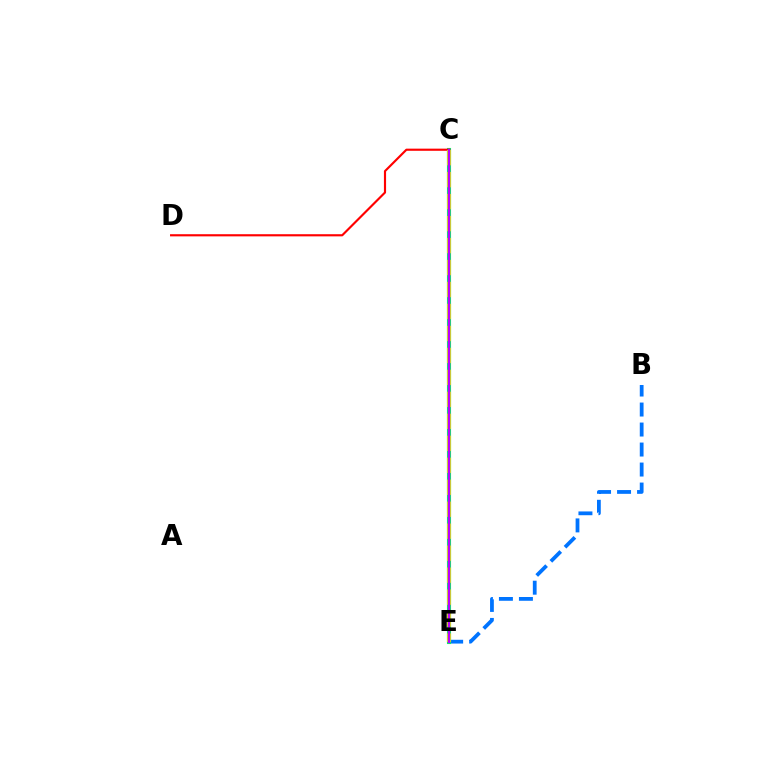{('B', 'E'): [{'color': '#0074ff', 'line_style': 'dashed', 'thickness': 2.72}], ('C', 'E'): [{'color': '#00ff5c', 'line_style': 'solid', 'thickness': 2.96}, {'color': '#d1ff00', 'line_style': 'dashed', 'thickness': 2.99}, {'color': '#b900ff', 'line_style': 'solid', 'thickness': 1.76}], ('C', 'D'): [{'color': '#ff0000', 'line_style': 'solid', 'thickness': 1.55}]}